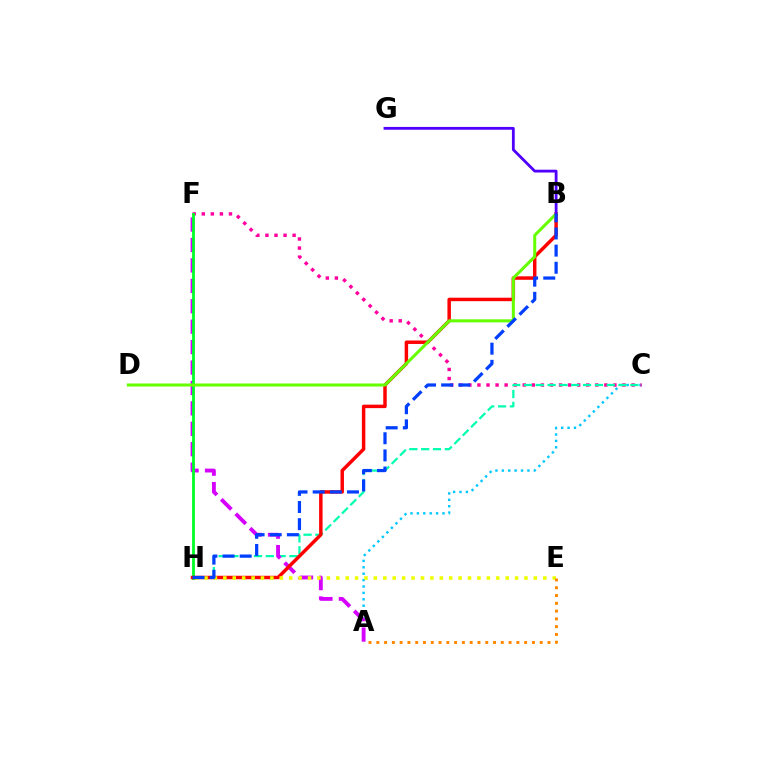{('A', 'C'): [{'color': '#00c7ff', 'line_style': 'dotted', 'thickness': 1.74}], ('C', 'F'): [{'color': '#ff00a0', 'line_style': 'dotted', 'thickness': 2.46}], ('C', 'H'): [{'color': '#00ffaf', 'line_style': 'dashed', 'thickness': 1.61}], ('A', 'F'): [{'color': '#d600ff', 'line_style': 'dashed', 'thickness': 2.77}], ('F', 'H'): [{'color': '#00ff27', 'line_style': 'solid', 'thickness': 2.01}], ('B', 'H'): [{'color': '#ff0000', 'line_style': 'solid', 'thickness': 2.5}, {'color': '#003fff', 'line_style': 'dashed', 'thickness': 2.33}], ('B', 'D'): [{'color': '#66ff00', 'line_style': 'solid', 'thickness': 2.18}], ('E', 'H'): [{'color': '#eeff00', 'line_style': 'dotted', 'thickness': 2.56}], ('A', 'E'): [{'color': '#ff8800', 'line_style': 'dotted', 'thickness': 2.11}], ('B', 'G'): [{'color': '#4f00ff', 'line_style': 'solid', 'thickness': 2.01}]}